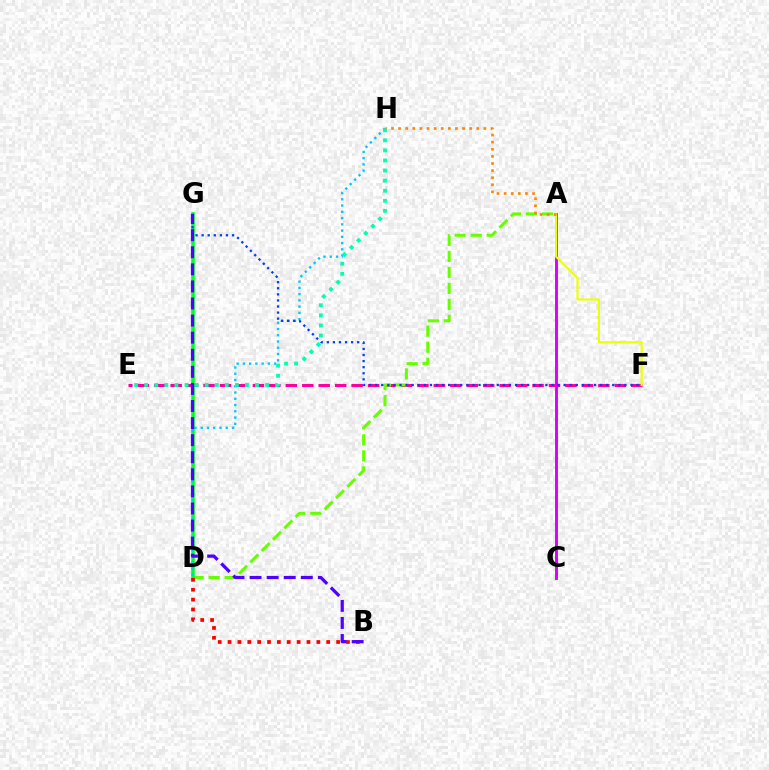{('E', 'F'): [{'color': '#ff00a0', 'line_style': 'dashed', 'thickness': 2.23}], ('A', 'D'): [{'color': '#66ff00', 'line_style': 'dashed', 'thickness': 2.18}], ('A', 'C'): [{'color': '#d600ff', 'line_style': 'solid', 'thickness': 2.08}], ('A', 'F'): [{'color': '#eeff00', 'line_style': 'solid', 'thickness': 1.54}], ('D', 'G'): [{'color': '#00ff27', 'line_style': 'solid', 'thickness': 2.56}], ('D', 'H'): [{'color': '#00c7ff', 'line_style': 'dotted', 'thickness': 1.7}], ('E', 'H'): [{'color': '#00ffaf', 'line_style': 'dotted', 'thickness': 2.74}], ('B', 'D'): [{'color': '#ff0000', 'line_style': 'dotted', 'thickness': 2.68}], ('A', 'H'): [{'color': '#ff8800', 'line_style': 'dotted', 'thickness': 1.93}], ('F', 'G'): [{'color': '#003fff', 'line_style': 'dotted', 'thickness': 1.65}], ('B', 'G'): [{'color': '#4f00ff', 'line_style': 'dashed', 'thickness': 2.32}]}